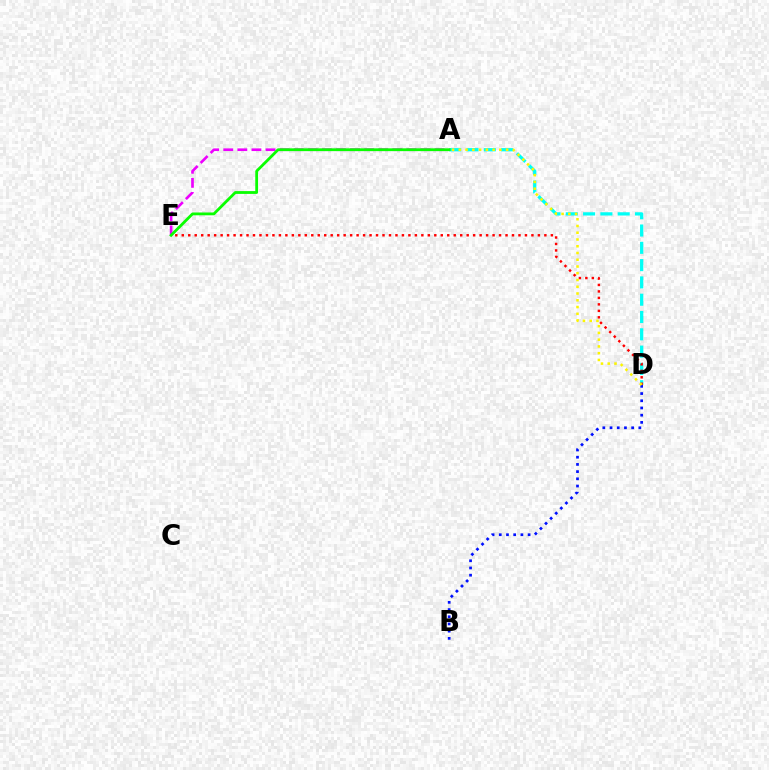{('A', 'D'): [{'color': '#00fff6', 'line_style': 'dashed', 'thickness': 2.35}, {'color': '#fcf500', 'line_style': 'dotted', 'thickness': 1.84}], ('D', 'E'): [{'color': '#ff0000', 'line_style': 'dotted', 'thickness': 1.76}], ('A', 'E'): [{'color': '#ee00ff', 'line_style': 'dashed', 'thickness': 1.91}, {'color': '#08ff00', 'line_style': 'solid', 'thickness': 2.02}], ('B', 'D'): [{'color': '#0010ff', 'line_style': 'dotted', 'thickness': 1.96}]}